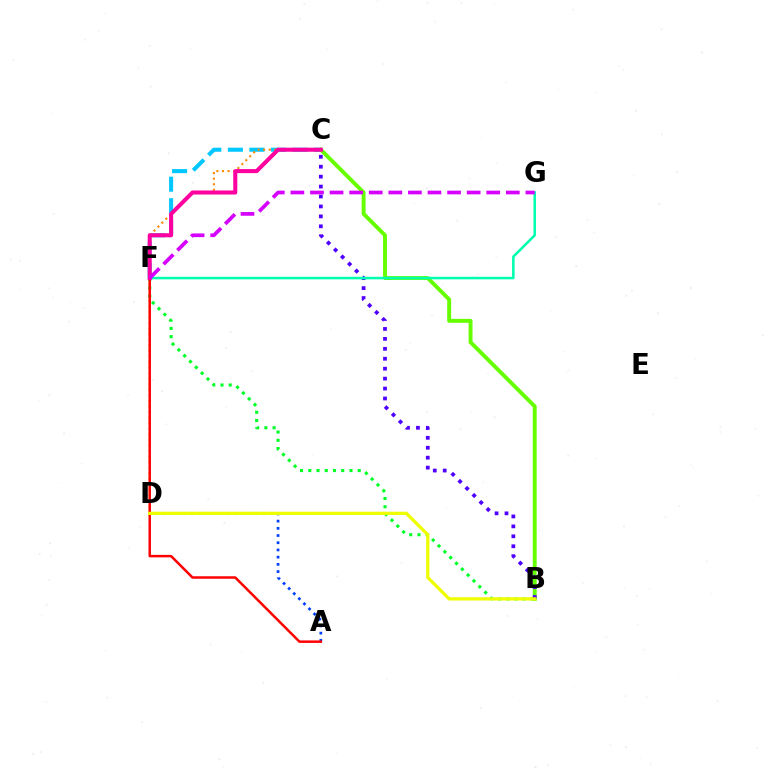{('A', 'D'): [{'color': '#003fff', 'line_style': 'dotted', 'thickness': 1.96}], ('C', 'F'): [{'color': '#00c7ff', 'line_style': 'dashed', 'thickness': 2.93}, {'color': '#ff00a0', 'line_style': 'solid', 'thickness': 2.91}], ('B', 'F'): [{'color': '#00ff27', 'line_style': 'dotted', 'thickness': 2.24}], ('C', 'D'): [{'color': '#ff8800', 'line_style': 'dotted', 'thickness': 1.51}], ('B', 'C'): [{'color': '#66ff00', 'line_style': 'solid', 'thickness': 2.82}, {'color': '#4f00ff', 'line_style': 'dotted', 'thickness': 2.7}], ('A', 'F'): [{'color': '#ff0000', 'line_style': 'solid', 'thickness': 1.79}], ('B', 'D'): [{'color': '#eeff00', 'line_style': 'solid', 'thickness': 2.34}], ('F', 'G'): [{'color': '#00ffaf', 'line_style': 'solid', 'thickness': 1.83}, {'color': '#d600ff', 'line_style': 'dashed', 'thickness': 2.66}]}